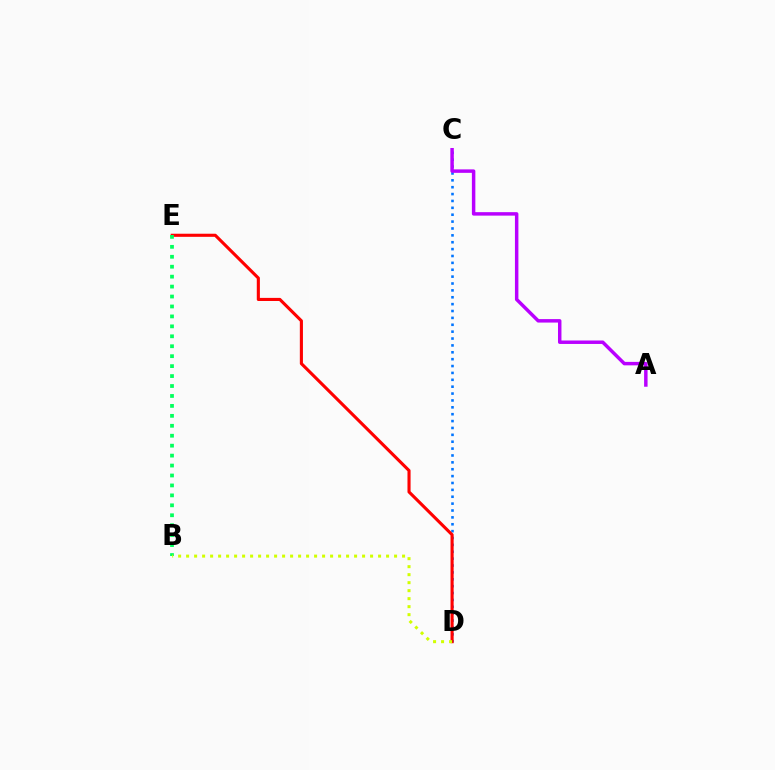{('C', 'D'): [{'color': '#0074ff', 'line_style': 'dotted', 'thickness': 1.87}], ('A', 'C'): [{'color': '#b900ff', 'line_style': 'solid', 'thickness': 2.49}], ('D', 'E'): [{'color': '#ff0000', 'line_style': 'solid', 'thickness': 2.24}], ('B', 'E'): [{'color': '#00ff5c', 'line_style': 'dotted', 'thickness': 2.7}], ('B', 'D'): [{'color': '#d1ff00', 'line_style': 'dotted', 'thickness': 2.17}]}